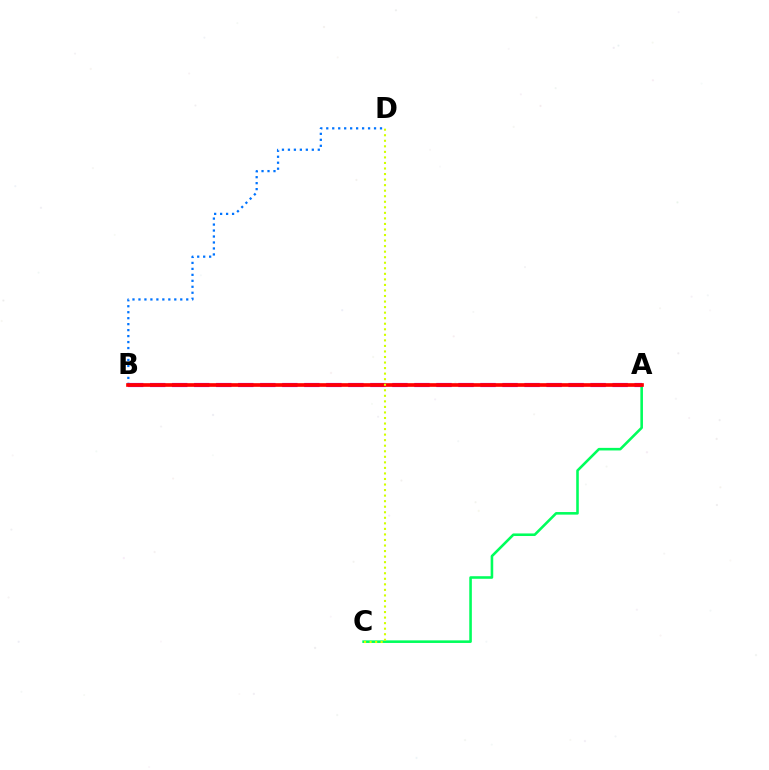{('A', 'C'): [{'color': '#00ff5c', 'line_style': 'solid', 'thickness': 1.86}], ('A', 'B'): [{'color': '#b900ff', 'line_style': 'dashed', 'thickness': 2.99}, {'color': '#ff0000', 'line_style': 'solid', 'thickness': 2.65}], ('B', 'D'): [{'color': '#0074ff', 'line_style': 'dotted', 'thickness': 1.62}], ('C', 'D'): [{'color': '#d1ff00', 'line_style': 'dotted', 'thickness': 1.51}]}